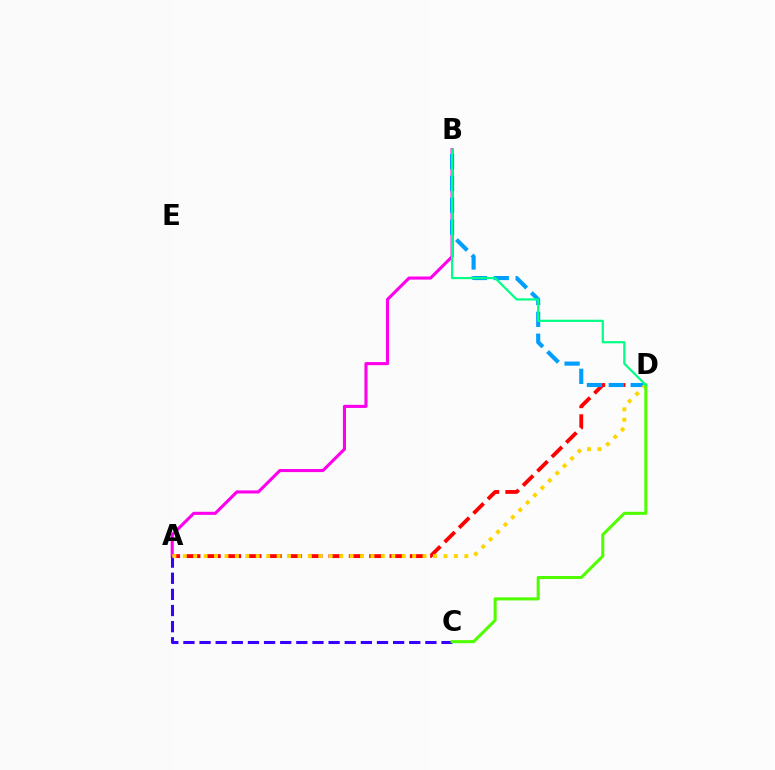{('A', 'D'): [{'color': '#ff0000', 'line_style': 'dashed', 'thickness': 2.76}, {'color': '#ffd500', 'line_style': 'dotted', 'thickness': 2.83}], ('A', 'B'): [{'color': '#ff00ed', 'line_style': 'solid', 'thickness': 2.23}], ('B', 'D'): [{'color': '#009eff', 'line_style': 'dashed', 'thickness': 2.97}, {'color': '#00ff86', 'line_style': 'solid', 'thickness': 1.58}], ('A', 'C'): [{'color': '#3700ff', 'line_style': 'dashed', 'thickness': 2.19}], ('C', 'D'): [{'color': '#4fff00', 'line_style': 'solid', 'thickness': 2.19}]}